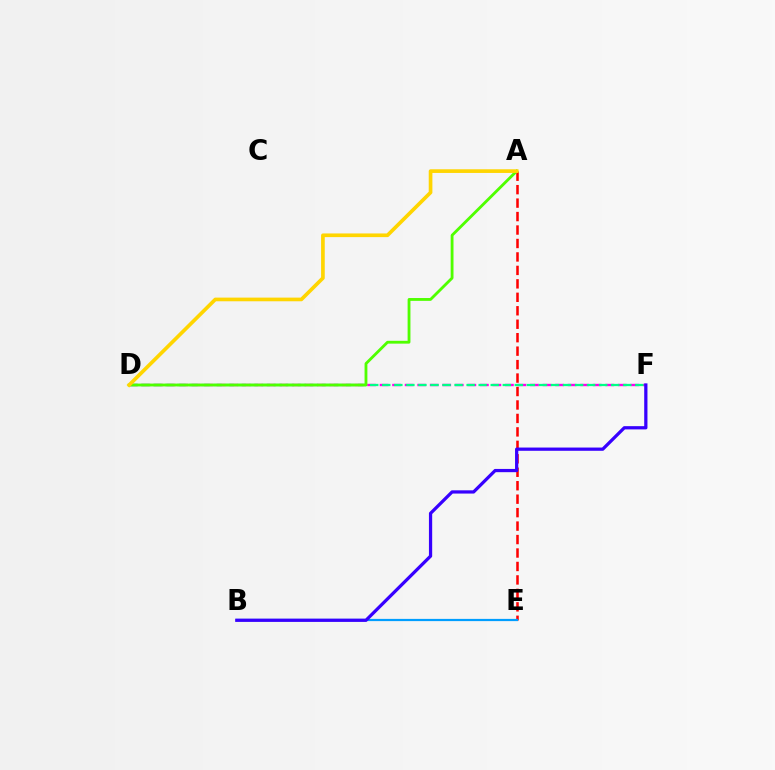{('A', 'E'): [{'color': '#ff0000', 'line_style': 'dashed', 'thickness': 1.83}], ('D', 'F'): [{'color': '#ff00ed', 'line_style': 'dashed', 'thickness': 1.7}, {'color': '#00ff86', 'line_style': 'dashed', 'thickness': 1.64}], ('B', 'E'): [{'color': '#009eff', 'line_style': 'solid', 'thickness': 1.6}], ('A', 'D'): [{'color': '#4fff00', 'line_style': 'solid', 'thickness': 2.04}, {'color': '#ffd500', 'line_style': 'solid', 'thickness': 2.64}], ('B', 'F'): [{'color': '#3700ff', 'line_style': 'solid', 'thickness': 2.34}]}